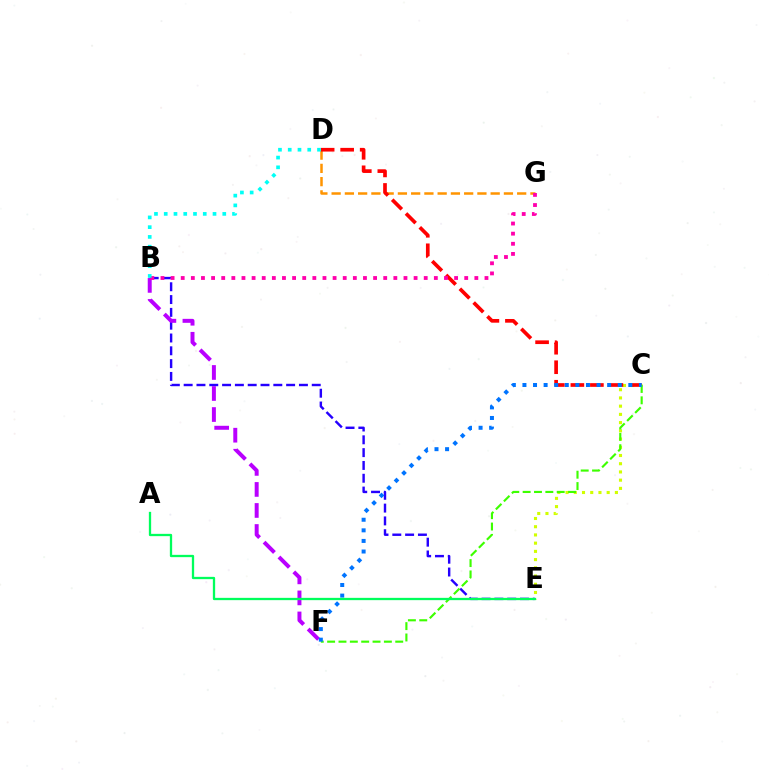{('D', 'G'): [{'color': '#ff9400', 'line_style': 'dashed', 'thickness': 1.8}], ('B', 'E'): [{'color': '#2500ff', 'line_style': 'dashed', 'thickness': 1.74}], ('C', 'E'): [{'color': '#d1ff00', 'line_style': 'dotted', 'thickness': 2.23}], ('C', 'D'): [{'color': '#ff0000', 'line_style': 'dashed', 'thickness': 2.65}], ('B', 'F'): [{'color': '#b900ff', 'line_style': 'dashed', 'thickness': 2.86}], ('C', 'F'): [{'color': '#3dff00', 'line_style': 'dashed', 'thickness': 1.54}, {'color': '#0074ff', 'line_style': 'dotted', 'thickness': 2.88}], ('B', 'G'): [{'color': '#ff00ac', 'line_style': 'dotted', 'thickness': 2.75}], ('B', 'D'): [{'color': '#00fff6', 'line_style': 'dotted', 'thickness': 2.65}], ('A', 'E'): [{'color': '#00ff5c', 'line_style': 'solid', 'thickness': 1.65}]}